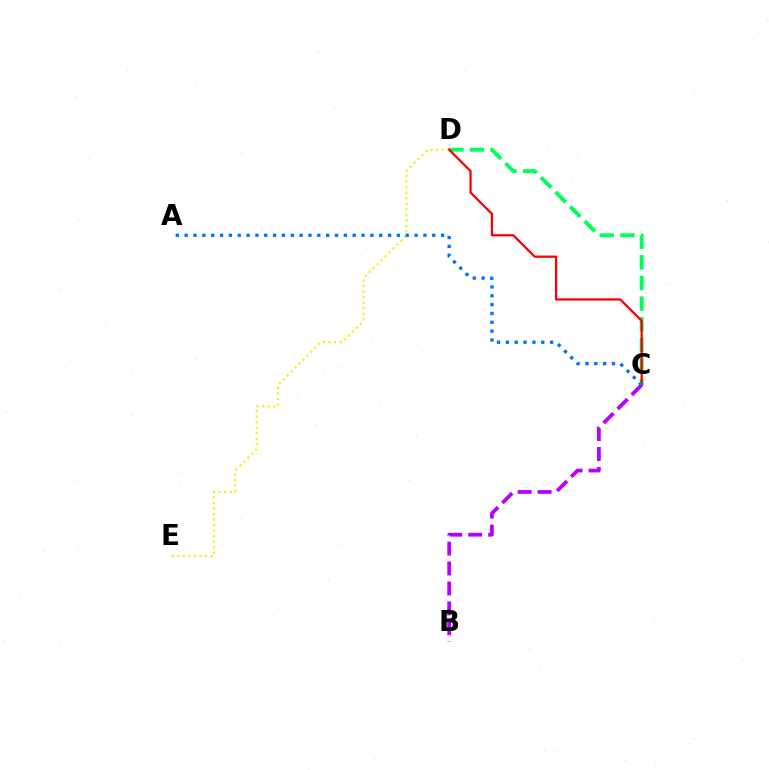{('C', 'D'): [{'color': '#00ff5c', 'line_style': 'dashed', 'thickness': 2.81}, {'color': '#ff0000', 'line_style': 'solid', 'thickness': 1.63}], ('D', 'E'): [{'color': '#d1ff00', 'line_style': 'dotted', 'thickness': 1.51}], ('B', 'C'): [{'color': '#b900ff', 'line_style': 'dashed', 'thickness': 2.71}], ('A', 'C'): [{'color': '#0074ff', 'line_style': 'dotted', 'thickness': 2.4}]}